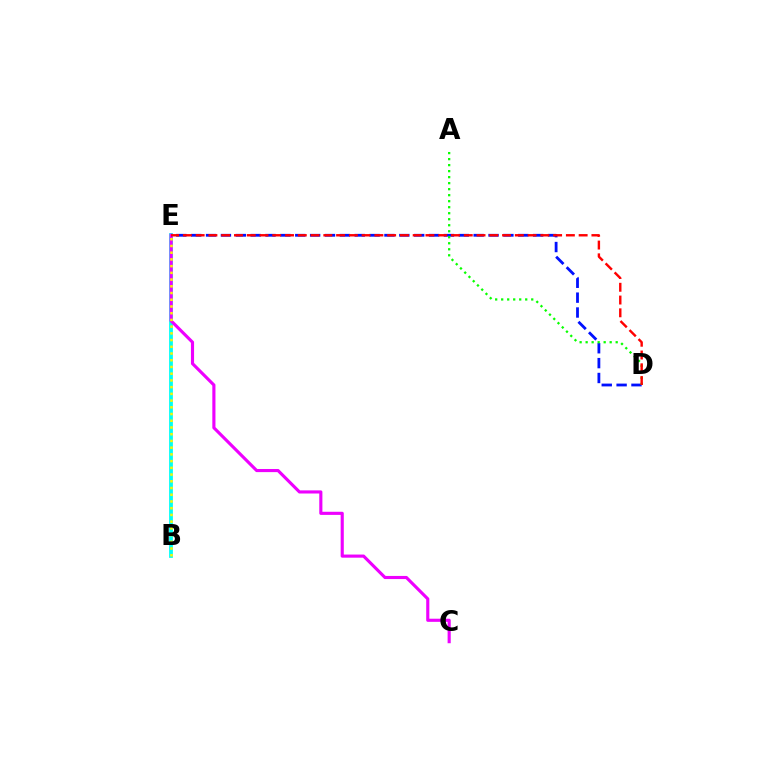{('B', 'E'): [{'color': '#00fff6', 'line_style': 'solid', 'thickness': 2.72}, {'color': '#fcf500', 'line_style': 'dotted', 'thickness': 1.83}], ('C', 'E'): [{'color': '#ee00ff', 'line_style': 'solid', 'thickness': 2.25}], ('D', 'E'): [{'color': '#0010ff', 'line_style': 'dashed', 'thickness': 2.02}, {'color': '#ff0000', 'line_style': 'dashed', 'thickness': 1.73}], ('A', 'D'): [{'color': '#08ff00', 'line_style': 'dotted', 'thickness': 1.63}]}